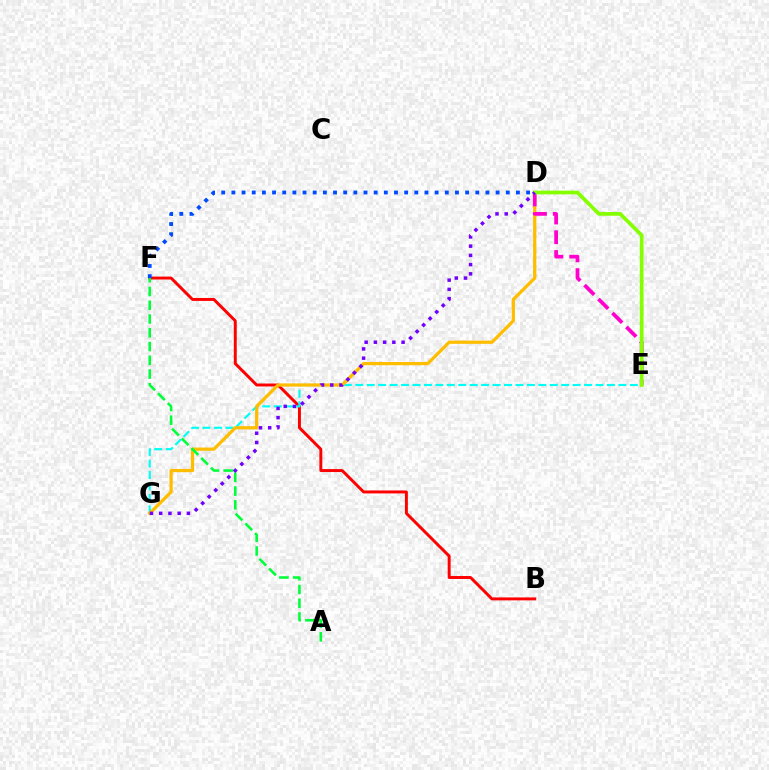{('B', 'F'): [{'color': '#ff0000', 'line_style': 'solid', 'thickness': 2.12}], ('E', 'G'): [{'color': '#00fff6', 'line_style': 'dashed', 'thickness': 1.55}], ('D', 'G'): [{'color': '#ffbd00', 'line_style': 'solid', 'thickness': 2.33}, {'color': '#7200ff', 'line_style': 'dotted', 'thickness': 2.51}], ('A', 'F'): [{'color': '#00ff39', 'line_style': 'dashed', 'thickness': 1.87}], ('D', 'F'): [{'color': '#004bff', 'line_style': 'dotted', 'thickness': 2.76}], ('D', 'E'): [{'color': '#ff00cf', 'line_style': 'dashed', 'thickness': 2.68}, {'color': '#84ff00', 'line_style': 'solid', 'thickness': 2.66}]}